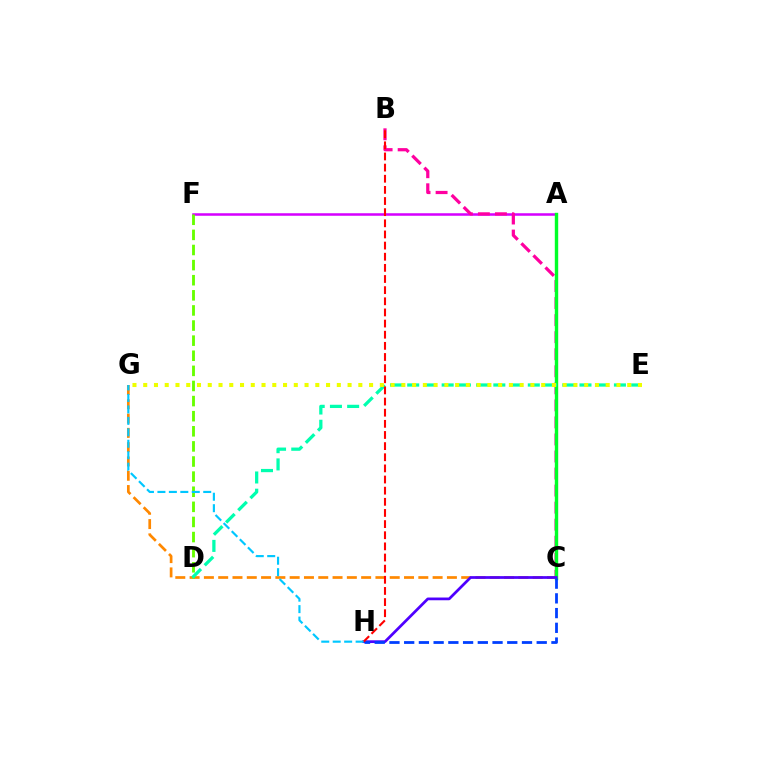{('A', 'F'): [{'color': '#d600ff', 'line_style': 'solid', 'thickness': 1.82}], ('C', 'G'): [{'color': '#ff8800', 'line_style': 'dashed', 'thickness': 1.94}], ('D', 'F'): [{'color': '#66ff00', 'line_style': 'dashed', 'thickness': 2.05}], ('B', 'C'): [{'color': '#ff00a0', 'line_style': 'dashed', 'thickness': 2.32}], ('A', 'C'): [{'color': '#00ff27', 'line_style': 'solid', 'thickness': 2.45}], ('C', 'H'): [{'color': '#4f00ff', 'line_style': 'solid', 'thickness': 1.97}, {'color': '#003fff', 'line_style': 'dashed', 'thickness': 2.0}], ('D', 'E'): [{'color': '#00ffaf', 'line_style': 'dashed', 'thickness': 2.34}], ('B', 'H'): [{'color': '#ff0000', 'line_style': 'dashed', 'thickness': 1.51}], ('E', 'G'): [{'color': '#eeff00', 'line_style': 'dotted', 'thickness': 2.92}], ('G', 'H'): [{'color': '#00c7ff', 'line_style': 'dashed', 'thickness': 1.56}]}